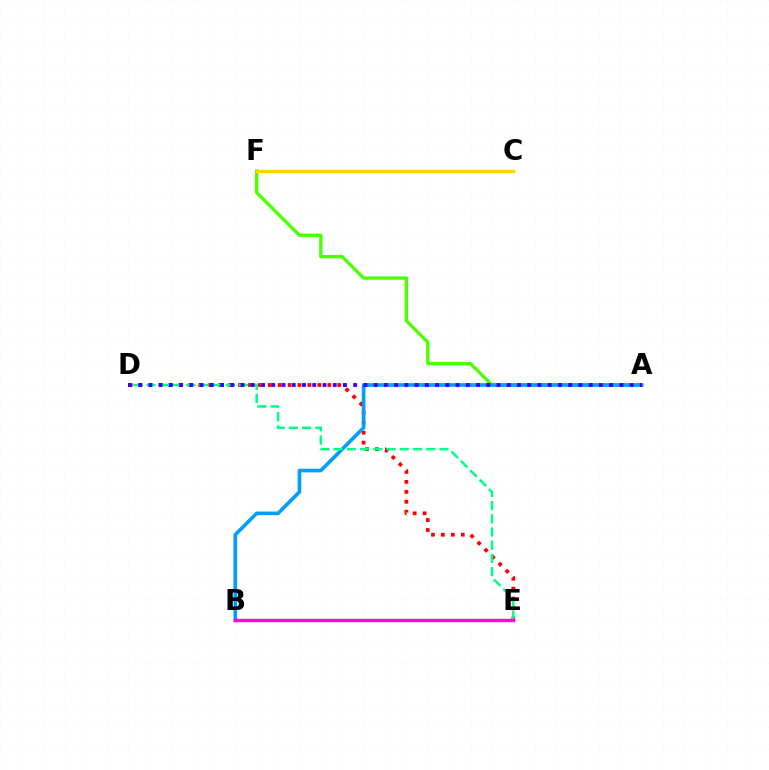{('D', 'E'): [{'color': '#ff0000', 'line_style': 'dotted', 'thickness': 2.7}, {'color': '#00ff86', 'line_style': 'dashed', 'thickness': 1.8}], ('A', 'F'): [{'color': '#4fff00', 'line_style': 'solid', 'thickness': 2.4}], ('A', 'B'): [{'color': '#009eff', 'line_style': 'solid', 'thickness': 2.61}], ('C', 'F'): [{'color': '#ffd500', 'line_style': 'solid', 'thickness': 2.47}], ('A', 'D'): [{'color': '#3700ff', 'line_style': 'dotted', 'thickness': 2.78}], ('B', 'E'): [{'color': '#ff00ed', 'line_style': 'solid', 'thickness': 2.49}]}